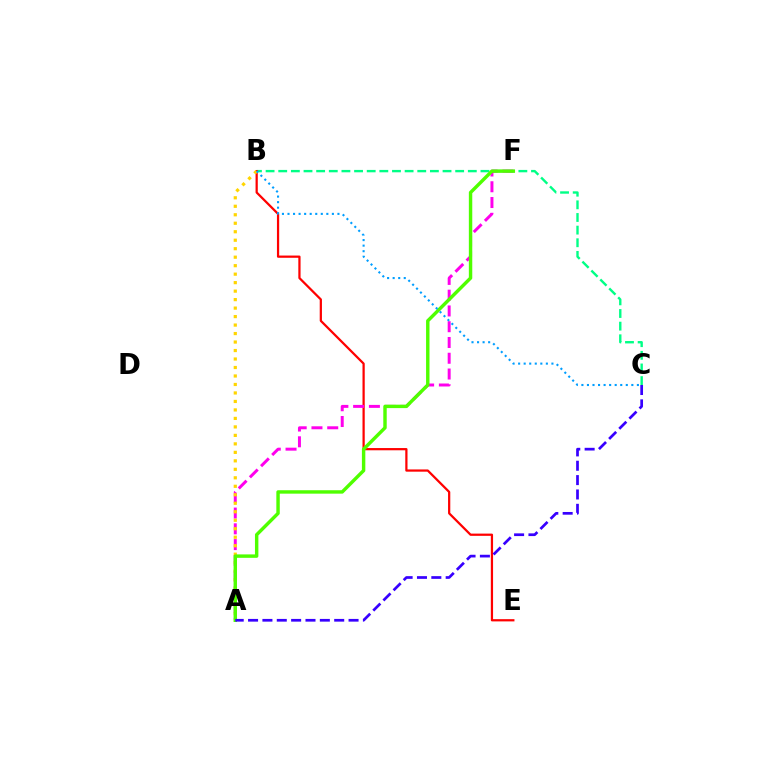{('B', 'C'): [{'color': '#00ff86', 'line_style': 'dashed', 'thickness': 1.72}, {'color': '#009eff', 'line_style': 'dotted', 'thickness': 1.51}], ('B', 'E'): [{'color': '#ff0000', 'line_style': 'solid', 'thickness': 1.61}], ('A', 'F'): [{'color': '#ff00ed', 'line_style': 'dashed', 'thickness': 2.14}, {'color': '#4fff00', 'line_style': 'solid', 'thickness': 2.46}], ('A', 'B'): [{'color': '#ffd500', 'line_style': 'dotted', 'thickness': 2.31}], ('A', 'C'): [{'color': '#3700ff', 'line_style': 'dashed', 'thickness': 1.95}]}